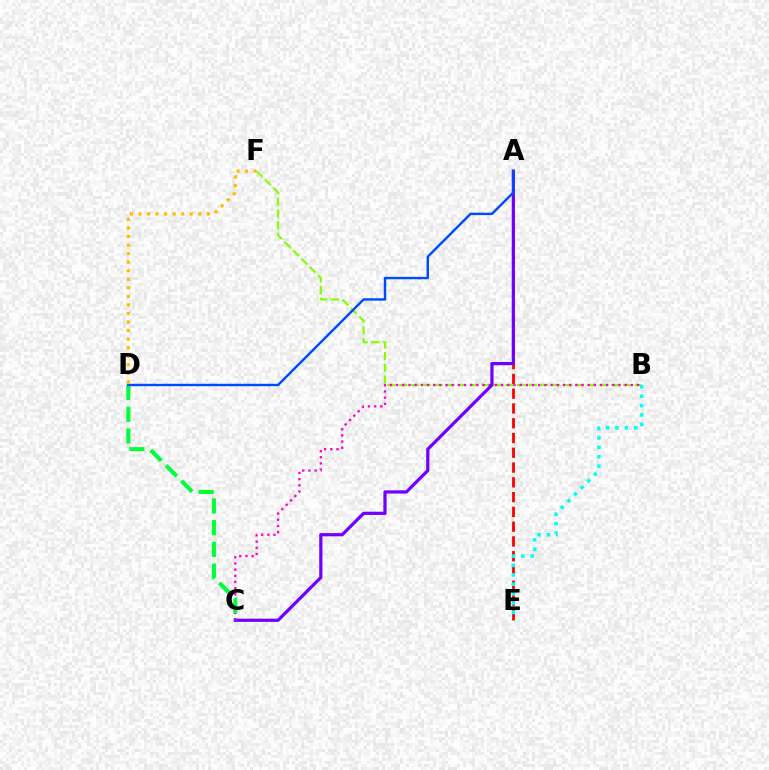{('A', 'E'): [{'color': '#ff0000', 'line_style': 'dashed', 'thickness': 2.01}], ('B', 'F'): [{'color': '#84ff00', 'line_style': 'dashed', 'thickness': 1.6}], ('B', 'C'): [{'color': '#ff00cf', 'line_style': 'dotted', 'thickness': 1.68}], ('A', 'C'): [{'color': '#7200ff', 'line_style': 'solid', 'thickness': 2.31}], ('C', 'D'): [{'color': '#00ff39', 'line_style': 'dashed', 'thickness': 2.95}], ('A', 'D'): [{'color': '#004bff', 'line_style': 'solid', 'thickness': 1.75}], ('D', 'F'): [{'color': '#ffbd00', 'line_style': 'dotted', 'thickness': 2.32}], ('B', 'E'): [{'color': '#00fff6', 'line_style': 'dotted', 'thickness': 2.55}]}